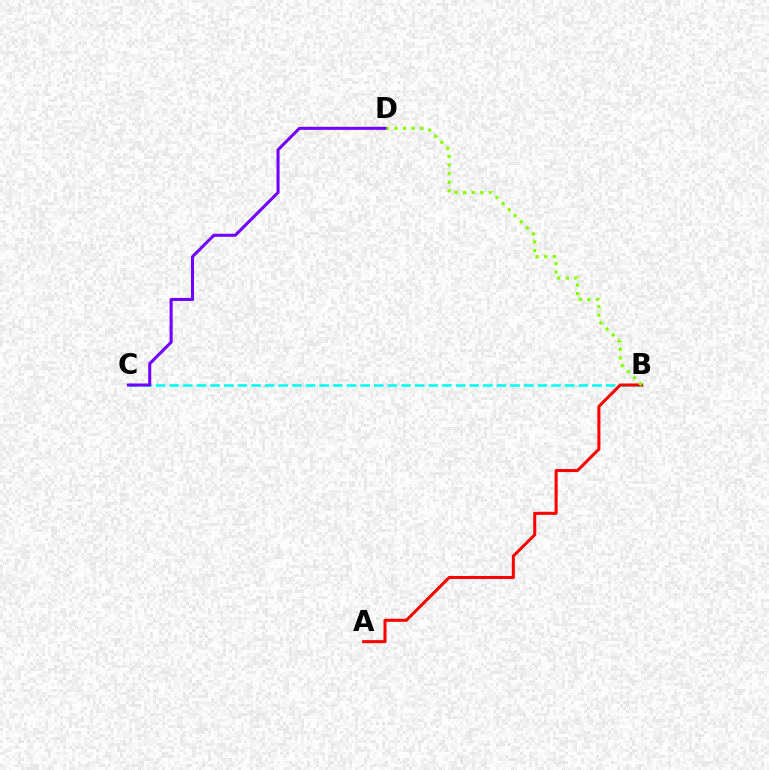{('B', 'C'): [{'color': '#00fff6', 'line_style': 'dashed', 'thickness': 1.85}], ('A', 'B'): [{'color': '#ff0000', 'line_style': 'solid', 'thickness': 2.19}], ('B', 'D'): [{'color': '#84ff00', 'line_style': 'dotted', 'thickness': 2.33}], ('C', 'D'): [{'color': '#7200ff', 'line_style': 'solid', 'thickness': 2.19}]}